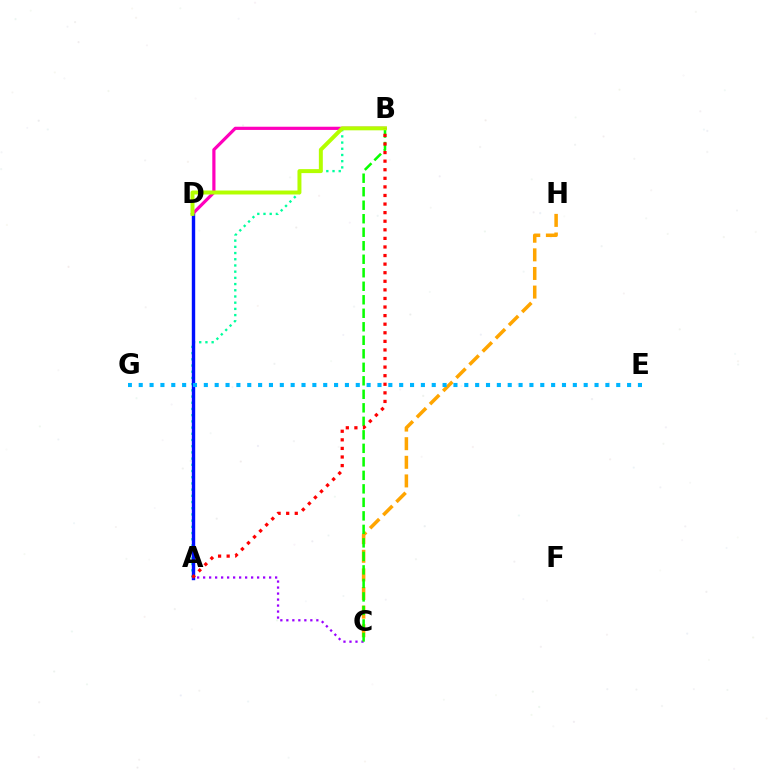{('A', 'B'): [{'color': '#00ff9d', 'line_style': 'dotted', 'thickness': 1.69}, {'color': '#ff0000', 'line_style': 'dotted', 'thickness': 2.33}], ('A', 'D'): [{'color': '#0010ff', 'line_style': 'solid', 'thickness': 2.45}], ('C', 'H'): [{'color': '#ffa500', 'line_style': 'dashed', 'thickness': 2.53}], ('A', 'C'): [{'color': '#9b00ff', 'line_style': 'dotted', 'thickness': 1.63}], ('B', 'D'): [{'color': '#ff00bd', 'line_style': 'solid', 'thickness': 2.3}, {'color': '#b3ff00', 'line_style': 'solid', 'thickness': 2.85}], ('E', 'G'): [{'color': '#00b5ff', 'line_style': 'dotted', 'thickness': 2.95}], ('B', 'C'): [{'color': '#08ff00', 'line_style': 'dashed', 'thickness': 1.83}]}